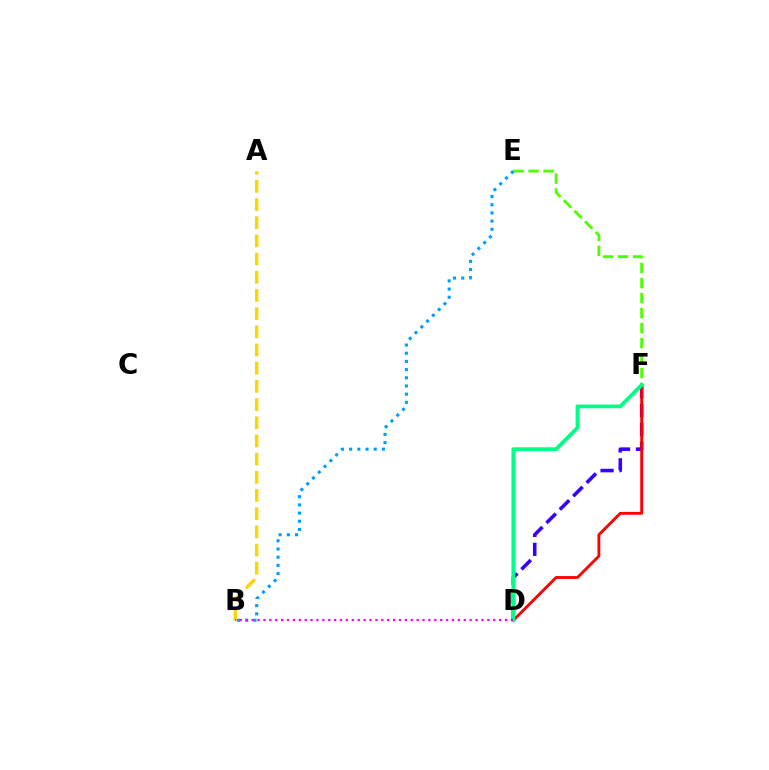{('D', 'F'): [{'color': '#3700ff', 'line_style': 'dashed', 'thickness': 2.57}, {'color': '#ff0000', 'line_style': 'solid', 'thickness': 2.05}, {'color': '#00ff86', 'line_style': 'solid', 'thickness': 2.73}], ('E', 'F'): [{'color': '#4fff00', 'line_style': 'dashed', 'thickness': 2.04}], ('A', 'B'): [{'color': '#ffd500', 'line_style': 'dashed', 'thickness': 2.47}], ('B', 'E'): [{'color': '#009eff', 'line_style': 'dotted', 'thickness': 2.22}], ('B', 'D'): [{'color': '#ff00ed', 'line_style': 'dotted', 'thickness': 1.6}]}